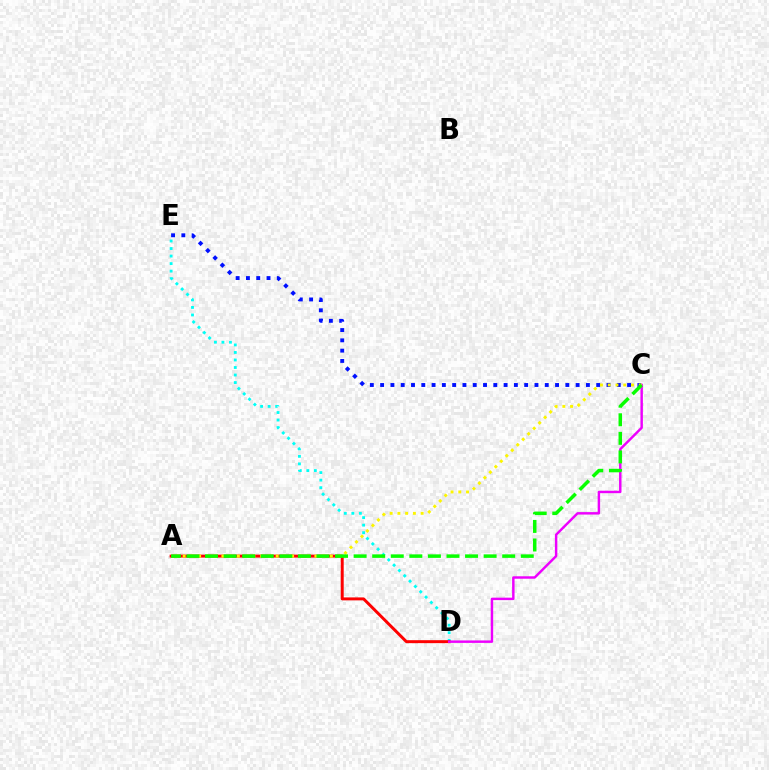{('D', 'E'): [{'color': '#00fff6', 'line_style': 'dotted', 'thickness': 2.05}], ('A', 'D'): [{'color': '#ff0000', 'line_style': 'solid', 'thickness': 2.13}], ('C', 'E'): [{'color': '#0010ff', 'line_style': 'dotted', 'thickness': 2.8}], ('C', 'D'): [{'color': '#ee00ff', 'line_style': 'solid', 'thickness': 1.76}], ('A', 'C'): [{'color': '#fcf500', 'line_style': 'dotted', 'thickness': 2.11}, {'color': '#08ff00', 'line_style': 'dashed', 'thickness': 2.52}]}